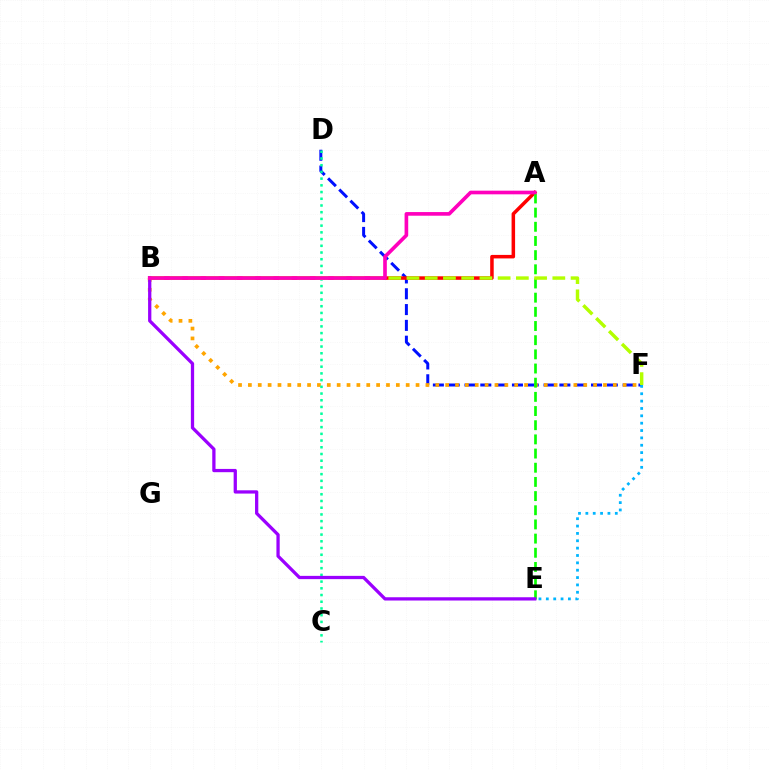{('D', 'F'): [{'color': '#0010ff', 'line_style': 'dashed', 'thickness': 2.15}], ('B', 'F'): [{'color': '#ffa500', 'line_style': 'dotted', 'thickness': 2.68}, {'color': '#b3ff00', 'line_style': 'dashed', 'thickness': 2.48}], ('A', 'B'): [{'color': '#ff0000', 'line_style': 'solid', 'thickness': 2.54}, {'color': '#ff00bd', 'line_style': 'solid', 'thickness': 2.63}], ('A', 'E'): [{'color': '#08ff00', 'line_style': 'dashed', 'thickness': 1.93}], ('C', 'D'): [{'color': '#00ff9d', 'line_style': 'dotted', 'thickness': 1.82}], ('B', 'E'): [{'color': '#9b00ff', 'line_style': 'solid', 'thickness': 2.35}], ('E', 'F'): [{'color': '#00b5ff', 'line_style': 'dotted', 'thickness': 2.0}]}